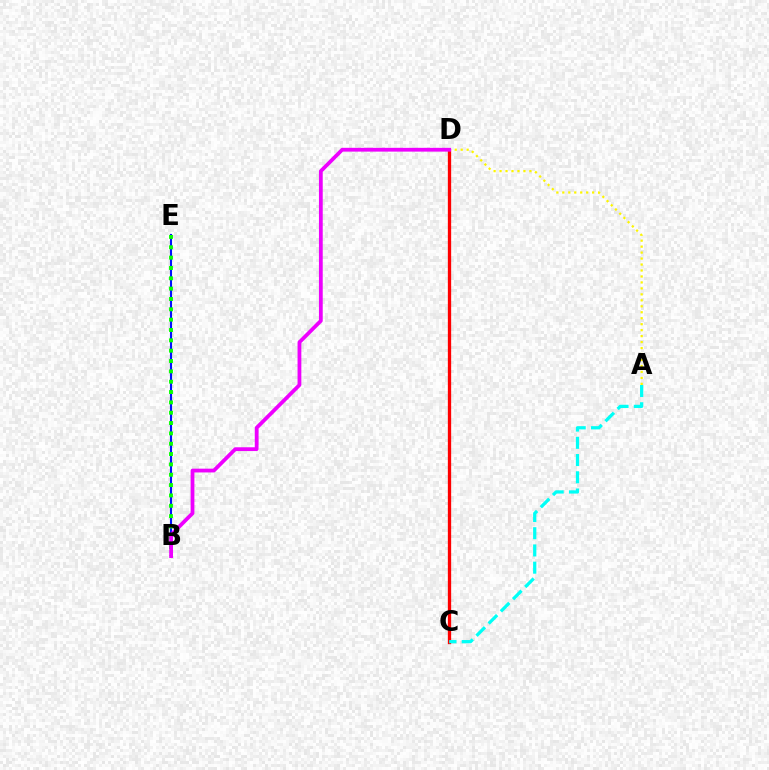{('A', 'D'): [{'color': '#fcf500', 'line_style': 'dotted', 'thickness': 1.62}], ('B', 'E'): [{'color': '#0010ff', 'line_style': 'solid', 'thickness': 1.52}, {'color': '#08ff00', 'line_style': 'dotted', 'thickness': 2.81}], ('C', 'D'): [{'color': '#ff0000', 'line_style': 'solid', 'thickness': 2.38}], ('A', 'C'): [{'color': '#00fff6', 'line_style': 'dashed', 'thickness': 2.34}], ('B', 'D'): [{'color': '#ee00ff', 'line_style': 'solid', 'thickness': 2.72}]}